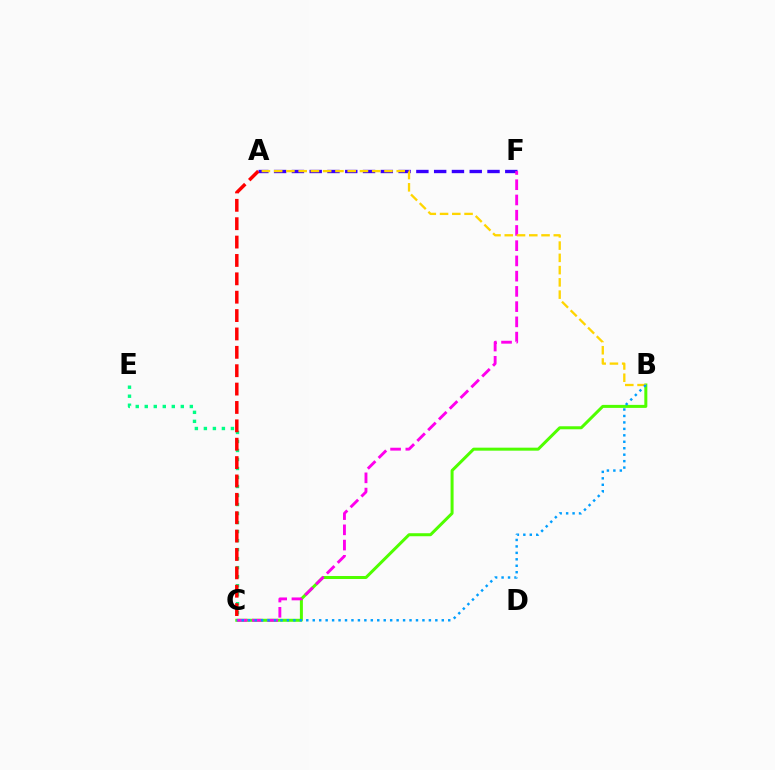{('B', 'C'): [{'color': '#4fff00', 'line_style': 'solid', 'thickness': 2.16}, {'color': '#009eff', 'line_style': 'dotted', 'thickness': 1.75}], ('A', 'F'): [{'color': '#3700ff', 'line_style': 'dashed', 'thickness': 2.42}], ('C', 'E'): [{'color': '#00ff86', 'line_style': 'dotted', 'thickness': 2.45}], ('C', 'F'): [{'color': '#ff00ed', 'line_style': 'dashed', 'thickness': 2.07}], ('A', 'B'): [{'color': '#ffd500', 'line_style': 'dashed', 'thickness': 1.66}], ('A', 'C'): [{'color': '#ff0000', 'line_style': 'dashed', 'thickness': 2.5}]}